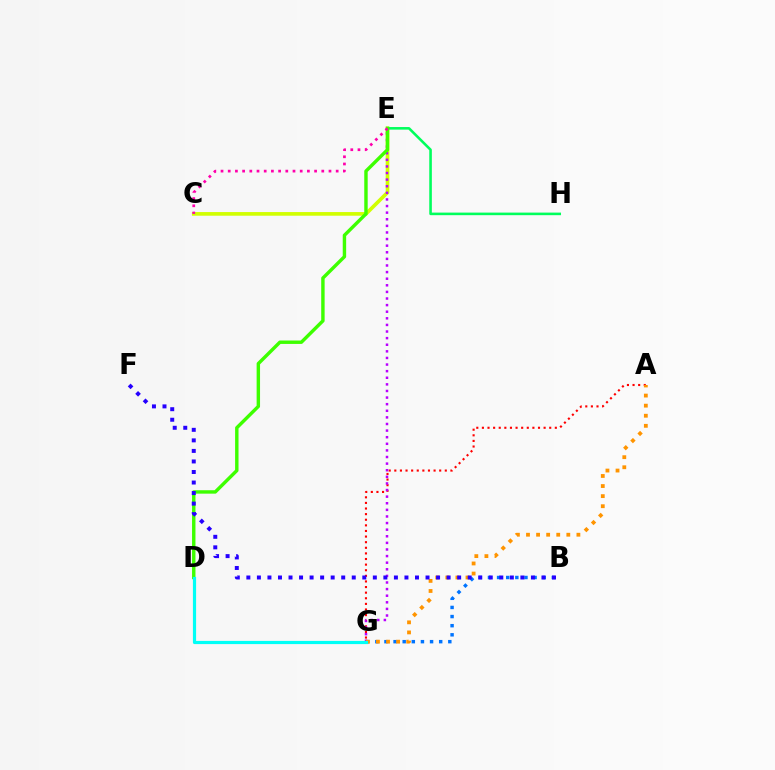{('B', 'G'): [{'color': '#0074ff', 'line_style': 'dotted', 'thickness': 2.48}], ('C', 'E'): [{'color': '#d1ff00', 'line_style': 'solid', 'thickness': 2.63}, {'color': '#ff00ac', 'line_style': 'dotted', 'thickness': 1.96}], ('A', 'G'): [{'color': '#ff0000', 'line_style': 'dotted', 'thickness': 1.52}, {'color': '#ff9400', 'line_style': 'dotted', 'thickness': 2.74}], ('E', 'H'): [{'color': '#00ff5c', 'line_style': 'solid', 'thickness': 1.86}], ('E', 'G'): [{'color': '#b900ff', 'line_style': 'dotted', 'thickness': 1.79}], ('D', 'E'): [{'color': '#3dff00', 'line_style': 'solid', 'thickness': 2.46}], ('D', 'G'): [{'color': '#00fff6', 'line_style': 'solid', 'thickness': 2.29}], ('B', 'F'): [{'color': '#2500ff', 'line_style': 'dotted', 'thickness': 2.86}]}